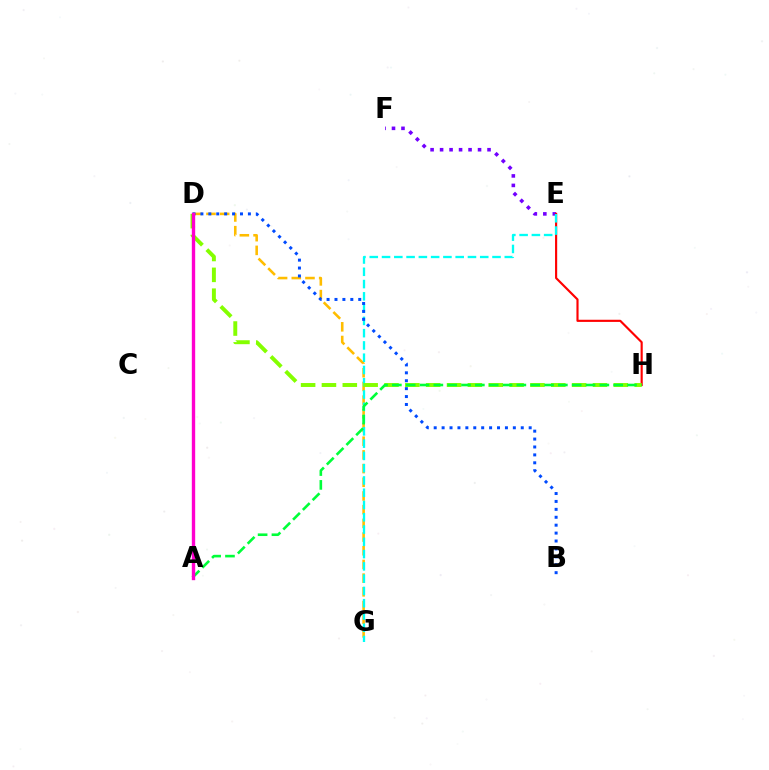{('D', 'G'): [{'color': '#ffbd00', 'line_style': 'dashed', 'thickness': 1.86}], ('E', 'F'): [{'color': '#7200ff', 'line_style': 'dotted', 'thickness': 2.58}], ('E', 'H'): [{'color': '#ff0000', 'line_style': 'solid', 'thickness': 1.55}], ('E', 'G'): [{'color': '#00fff6', 'line_style': 'dashed', 'thickness': 1.67}], ('B', 'D'): [{'color': '#004bff', 'line_style': 'dotted', 'thickness': 2.15}], ('D', 'H'): [{'color': '#84ff00', 'line_style': 'dashed', 'thickness': 2.83}], ('A', 'H'): [{'color': '#00ff39', 'line_style': 'dashed', 'thickness': 1.88}], ('A', 'D'): [{'color': '#ff00cf', 'line_style': 'solid', 'thickness': 2.43}]}